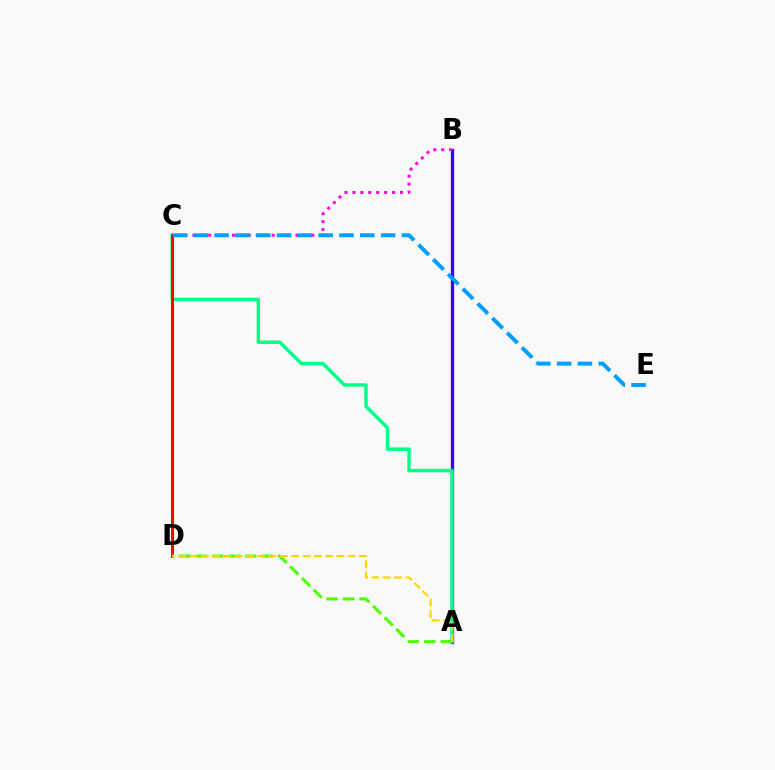{('A', 'B'): [{'color': '#3700ff', 'line_style': 'solid', 'thickness': 2.38}], ('A', 'C'): [{'color': '#00ff86', 'line_style': 'solid', 'thickness': 2.49}], ('B', 'C'): [{'color': '#ff00ed', 'line_style': 'dotted', 'thickness': 2.15}], ('C', 'D'): [{'color': '#ff0000', 'line_style': 'solid', 'thickness': 2.13}], ('A', 'D'): [{'color': '#4fff00', 'line_style': 'dashed', 'thickness': 2.24}, {'color': '#ffd500', 'line_style': 'dashed', 'thickness': 1.53}], ('C', 'E'): [{'color': '#009eff', 'line_style': 'dashed', 'thickness': 2.83}]}